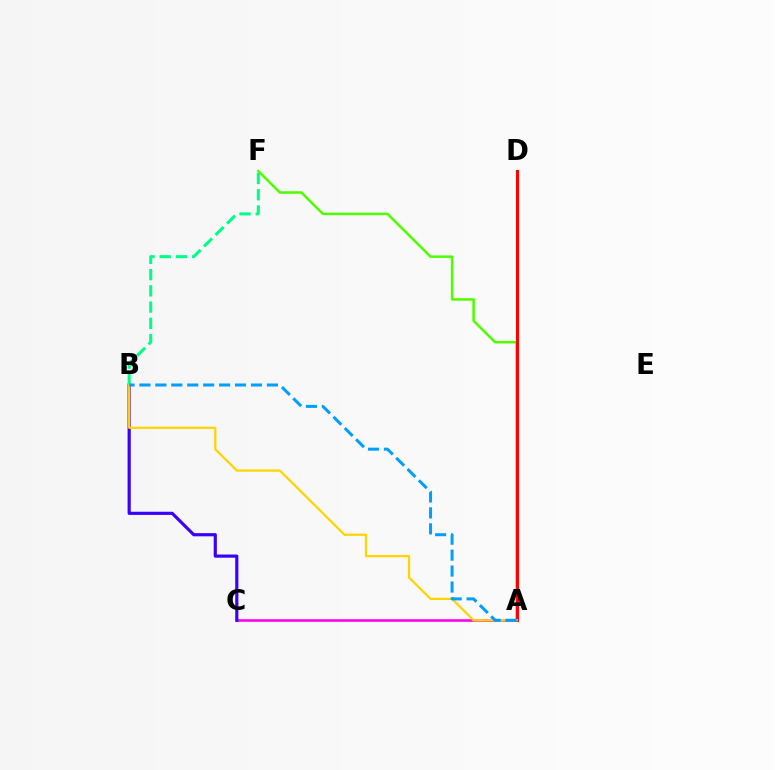{('A', 'F'): [{'color': '#4fff00', 'line_style': 'solid', 'thickness': 1.82}], ('A', 'C'): [{'color': '#ff00ed', 'line_style': 'solid', 'thickness': 1.88}], ('A', 'D'): [{'color': '#ff0000', 'line_style': 'solid', 'thickness': 2.23}], ('B', 'C'): [{'color': '#3700ff', 'line_style': 'solid', 'thickness': 2.28}], ('B', 'F'): [{'color': '#00ff86', 'line_style': 'dashed', 'thickness': 2.21}], ('A', 'B'): [{'color': '#ffd500', 'line_style': 'solid', 'thickness': 1.63}, {'color': '#009eff', 'line_style': 'dashed', 'thickness': 2.17}]}